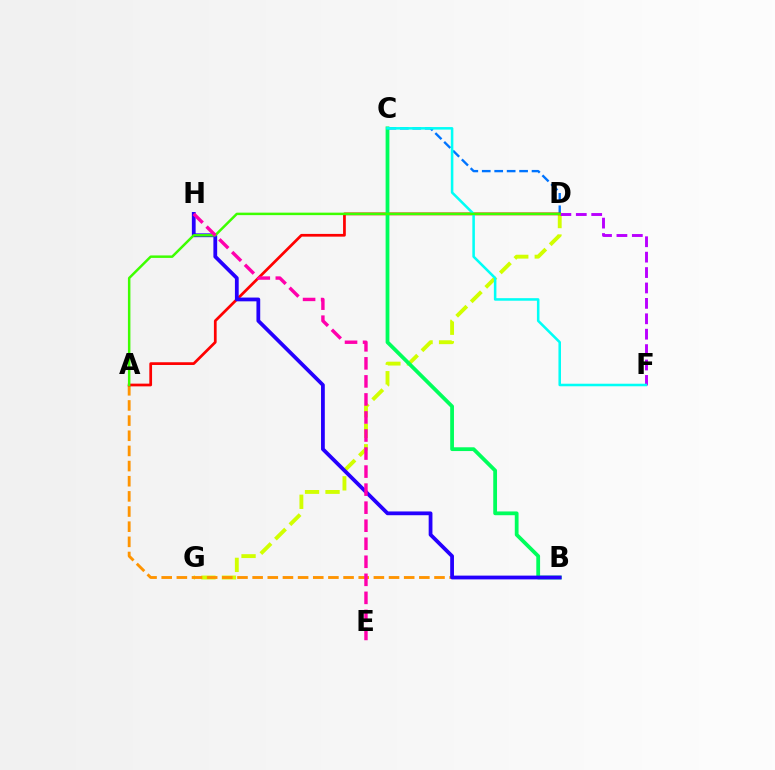{('C', 'D'): [{'color': '#0074ff', 'line_style': 'dashed', 'thickness': 1.69}], ('D', 'G'): [{'color': '#d1ff00', 'line_style': 'dashed', 'thickness': 2.79}], ('A', 'B'): [{'color': '#ff9400', 'line_style': 'dashed', 'thickness': 2.06}], ('A', 'D'): [{'color': '#ff0000', 'line_style': 'solid', 'thickness': 1.96}, {'color': '#3dff00', 'line_style': 'solid', 'thickness': 1.79}], ('D', 'F'): [{'color': '#b900ff', 'line_style': 'dashed', 'thickness': 2.09}], ('B', 'C'): [{'color': '#00ff5c', 'line_style': 'solid', 'thickness': 2.72}], ('B', 'H'): [{'color': '#2500ff', 'line_style': 'solid', 'thickness': 2.71}], ('C', 'F'): [{'color': '#00fff6', 'line_style': 'solid', 'thickness': 1.83}], ('E', 'H'): [{'color': '#ff00ac', 'line_style': 'dashed', 'thickness': 2.45}]}